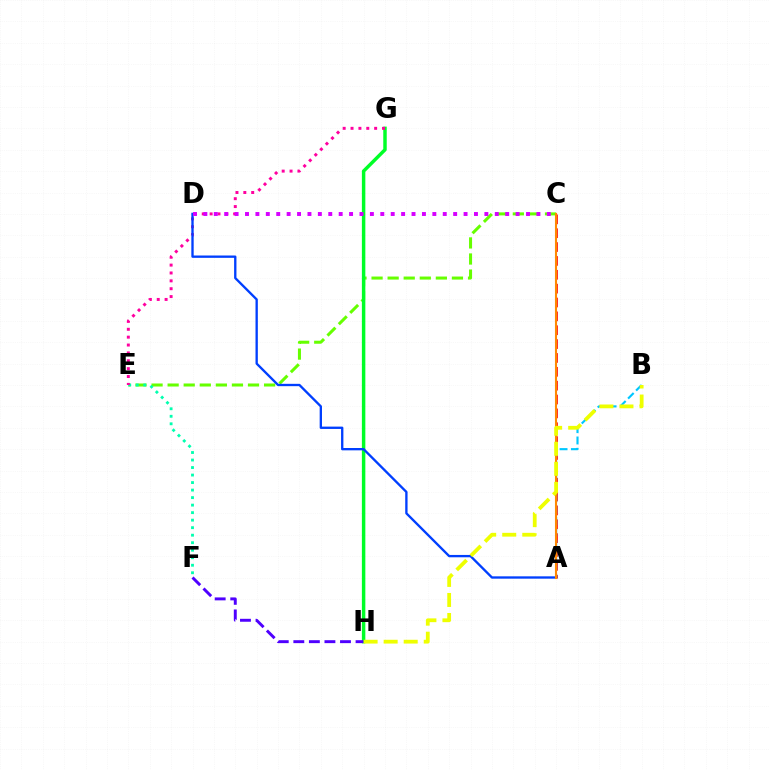{('C', 'E'): [{'color': '#66ff00', 'line_style': 'dashed', 'thickness': 2.18}], ('G', 'H'): [{'color': '#00ff27', 'line_style': 'solid', 'thickness': 2.49}], ('E', 'F'): [{'color': '#00ffaf', 'line_style': 'dotted', 'thickness': 2.04}], ('A', 'C'): [{'color': '#ff0000', 'line_style': 'dashed', 'thickness': 1.88}, {'color': '#ff8800', 'line_style': 'solid', 'thickness': 1.5}], ('E', 'G'): [{'color': '#ff00a0', 'line_style': 'dotted', 'thickness': 2.14}], ('A', 'B'): [{'color': '#00c7ff', 'line_style': 'dashed', 'thickness': 1.54}], ('A', 'D'): [{'color': '#003fff', 'line_style': 'solid', 'thickness': 1.68}], ('C', 'D'): [{'color': '#d600ff', 'line_style': 'dotted', 'thickness': 2.83}], ('F', 'H'): [{'color': '#4f00ff', 'line_style': 'dashed', 'thickness': 2.11}], ('B', 'H'): [{'color': '#eeff00', 'line_style': 'dashed', 'thickness': 2.72}]}